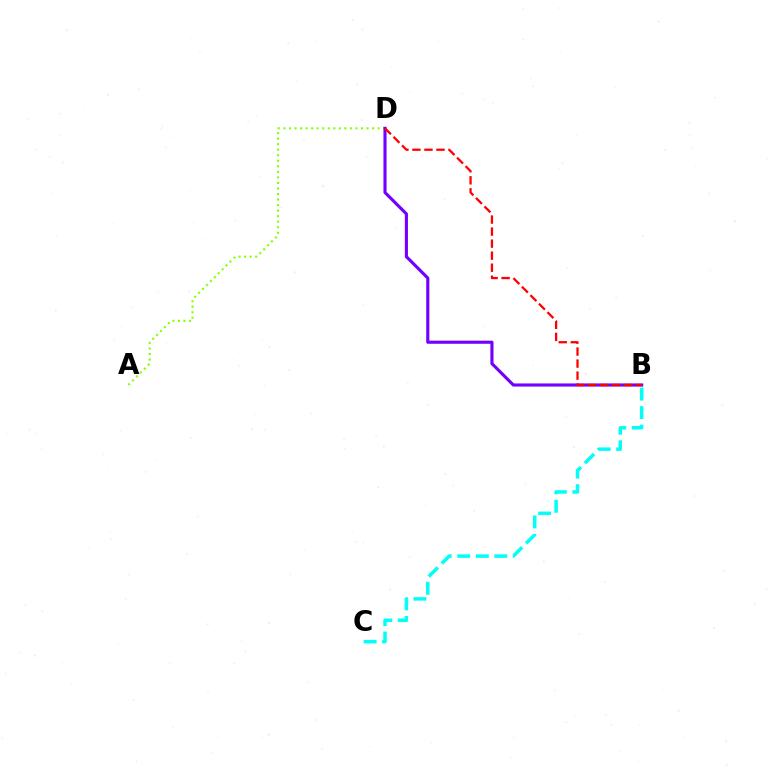{('B', 'C'): [{'color': '#00fff6', 'line_style': 'dashed', 'thickness': 2.52}], ('A', 'D'): [{'color': '#84ff00', 'line_style': 'dotted', 'thickness': 1.51}], ('B', 'D'): [{'color': '#7200ff', 'line_style': 'solid', 'thickness': 2.25}, {'color': '#ff0000', 'line_style': 'dashed', 'thickness': 1.63}]}